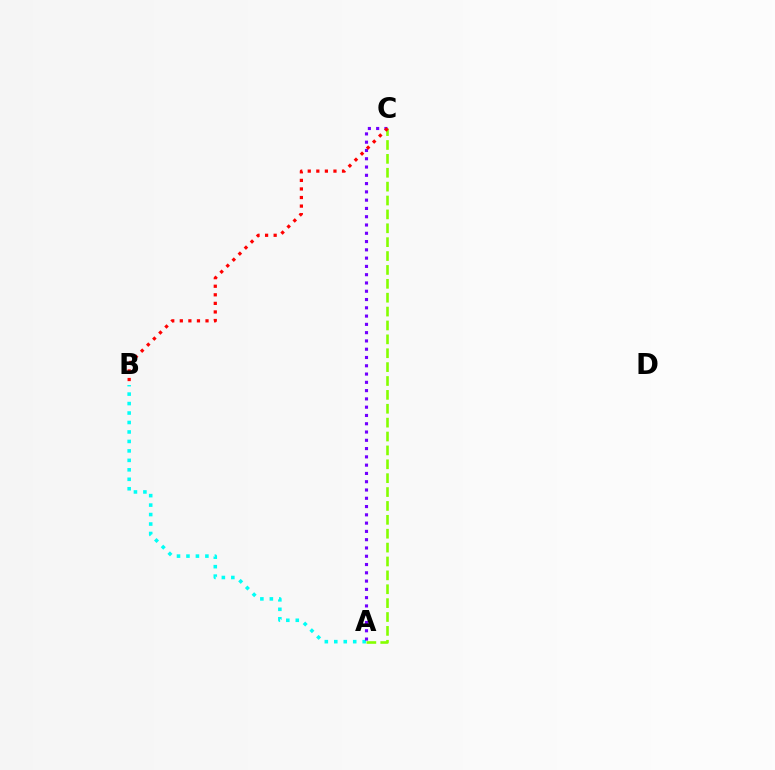{('A', 'C'): [{'color': '#84ff00', 'line_style': 'dashed', 'thickness': 1.89}, {'color': '#7200ff', 'line_style': 'dotted', 'thickness': 2.25}], ('A', 'B'): [{'color': '#00fff6', 'line_style': 'dotted', 'thickness': 2.57}], ('B', 'C'): [{'color': '#ff0000', 'line_style': 'dotted', 'thickness': 2.33}]}